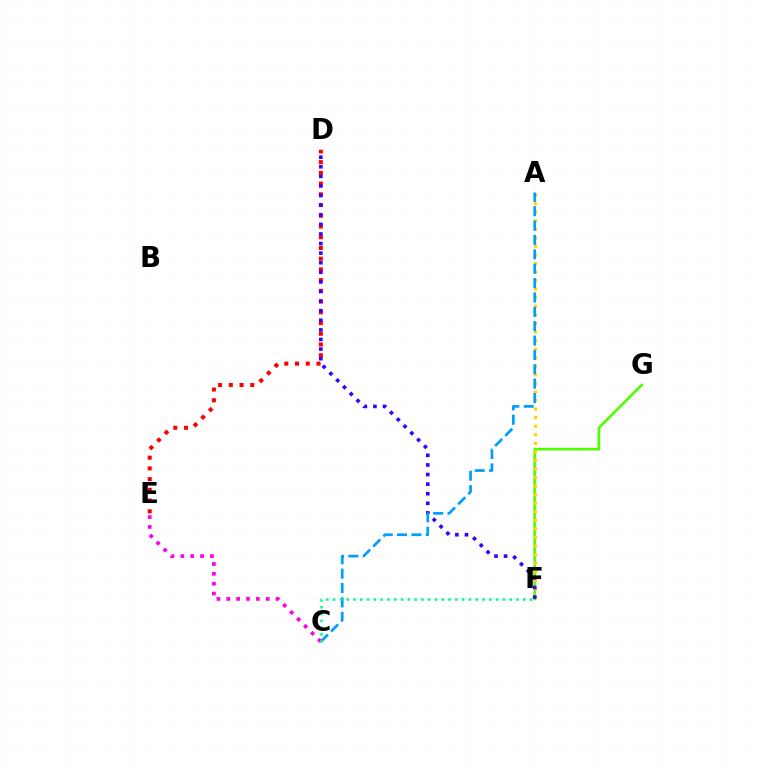{('F', 'G'): [{'color': '#4fff00', 'line_style': 'solid', 'thickness': 1.93}], ('D', 'E'): [{'color': '#ff0000', 'line_style': 'dotted', 'thickness': 2.91}], ('A', 'F'): [{'color': '#ffd500', 'line_style': 'dotted', 'thickness': 2.33}], ('D', 'F'): [{'color': '#3700ff', 'line_style': 'dotted', 'thickness': 2.61}], ('A', 'C'): [{'color': '#009eff', 'line_style': 'dashed', 'thickness': 1.95}], ('C', 'E'): [{'color': '#ff00ed', 'line_style': 'dotted', 'thickness': 2.68}], ('C', 'F'): [{'color': '#00ff86', 'line_style': 'dotted', 'thickness': 1.85}]}